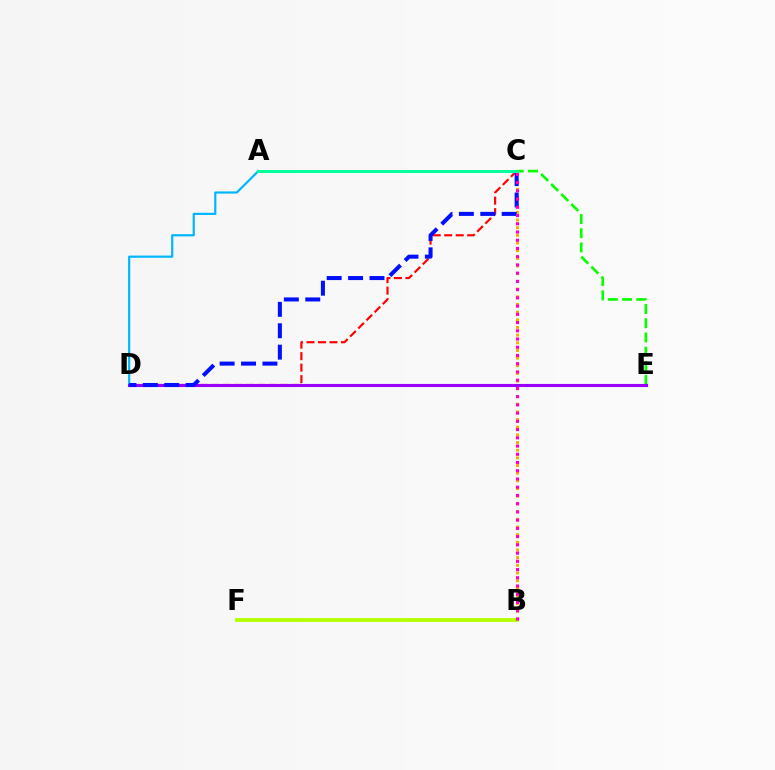{('C', 'D'): [{'color': '#ff0000', 'line_style': 'dashed', 'thickness': 1.56}, {'color': '#0010ff', 'line_style': 'dashed', 'thickness': 2.91}], ('C', 'E'): [{'color': '#08ff00', 'line_style': 'dashed', 'thickness': 1.93}], ('B', 'F'): [{'color': '#b3ff00', 'line_style': 'solid', 'thickness': 2.74}], ('A', 'D'): [{'color': '#00b5ff', 'line_style': 'solid', 'thickness': 1.58}], ('B', 'C'): [{'color': '#ffa500', 'line_style': 'dotted', 'thickness': 2.08}, {'color': '#ff00bd', 'line_style': 'dotted', 'thickness': 2.24}], ('D', 'E'): [{'color': '#9b00ff', 'line_style': 'solid', 'thickness': 2.24}], ('A', 'C'): [{'color': '#00ff9d', 'line_style': 'solid', 'thickness': 2.16}]}